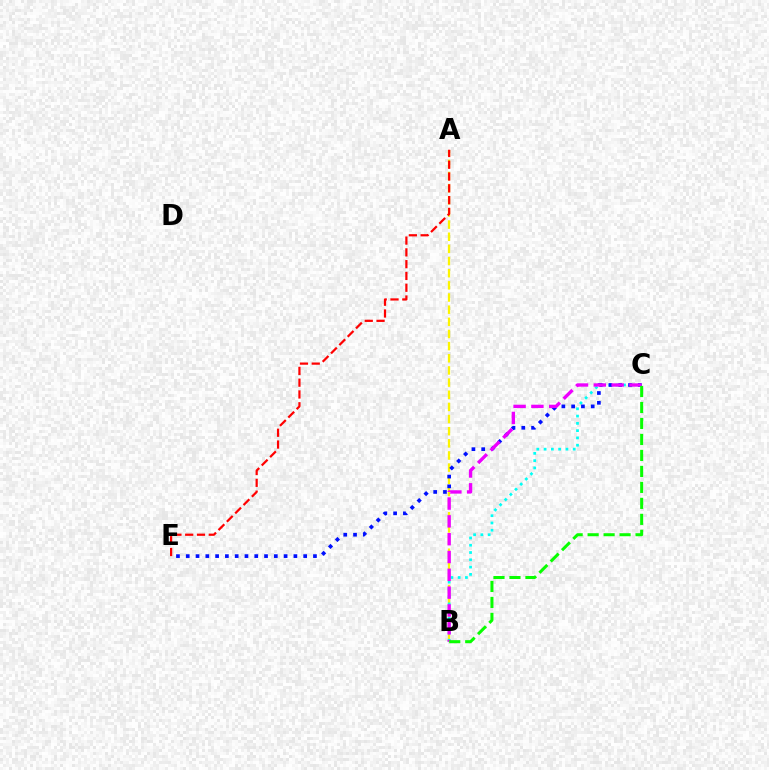{('A', 'B'): [{'color': '#fcf500', 'line_style': 'dashed', 'thickness': 1.65}], ('A', 'E'): [{'color': '#ff0000', 'line_style': 'dashed', 'thickness': 1.6}], ('B', 'C'): [{'color': '#00fff6', 'line_style': 'dotted', 'thickness': 1.98}, {'color': '#ee00ff', 'line_style': 'dashed', 'thickness': 2.42}, {'color': '#08ff00', 'line_style': 'dashed', 'thickness': 2.17}], ('C', 'E'): [{'color': '#0010ff', 'line_style': 'dotted', 'thickness': 2.66}]}